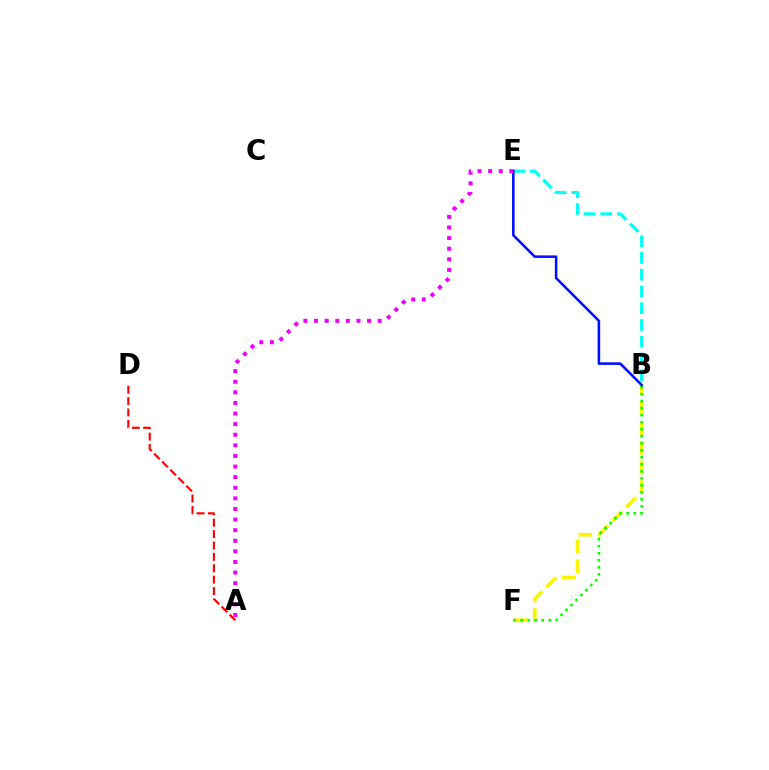{('B', 'F'): [{'color': '#fcf500', 'line_style': 'dashed', 'thickness': 2.68}, {'color': '#08ff00', 'line_style': 'dotted', 'thickness': 1.91}], ('A', 'D'): [{'color': '#ff0000', 'line_style': 'dashed', 'thickness': 1.55}], ('B', 'E'): [{'color': '#00fff6', 'line_style': 'dashed', 'thickness': 2.28}, {'color': '#0010ff', 'line_style': 'solid', 'thickness': 1.85}], ('A', 'E'): [{'color': '#ee00ff', 'line_style': 'dotted', 'thickness': 2.88}]}